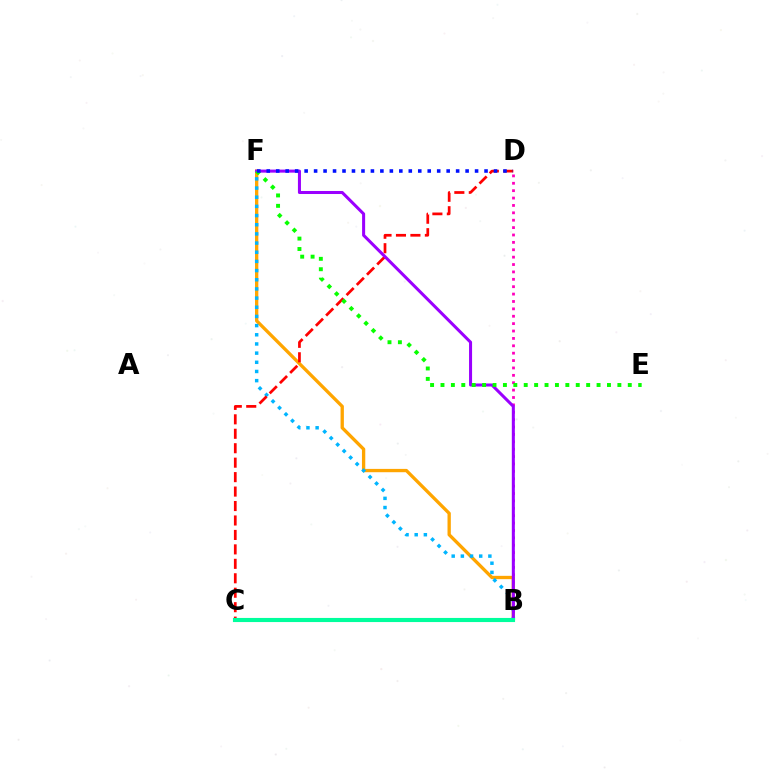{('B', 'F'): [{'color': '#ffa500', 'line_style': 'solid', 'thickness': 2.39}, {'color': '#00b5ff', 'line_style': 'dotted', 'thickness': 2.49}, {'color': '#9b00ff', 'line_style': 'solid', 'thickness': 2.19}], ('B', 'D'): [{'color': '#ff00bd', 'line_style': 'dotted', 'thickness': 2.01}], ('C', 'D'): [{'color': '#ff0000', 'line_style': 'dashed', 'thickness': 1.96}], ('E', 'F'): [{'color': '#08ff00', 'line_style': 'dotted', 'thickness': 2.83}], ('B', 'C'): [{'color': '#b3ff00', 'line_style': 'dashed', 'thickness': 2.83}, {'color': '#00ff9d', 'line_style': 'solid', 'thickness': 2.97}], ('D', 'F'): [{'color': '#0010ff', 'line_style': 'dotted', 'thickness': 2.57}]}